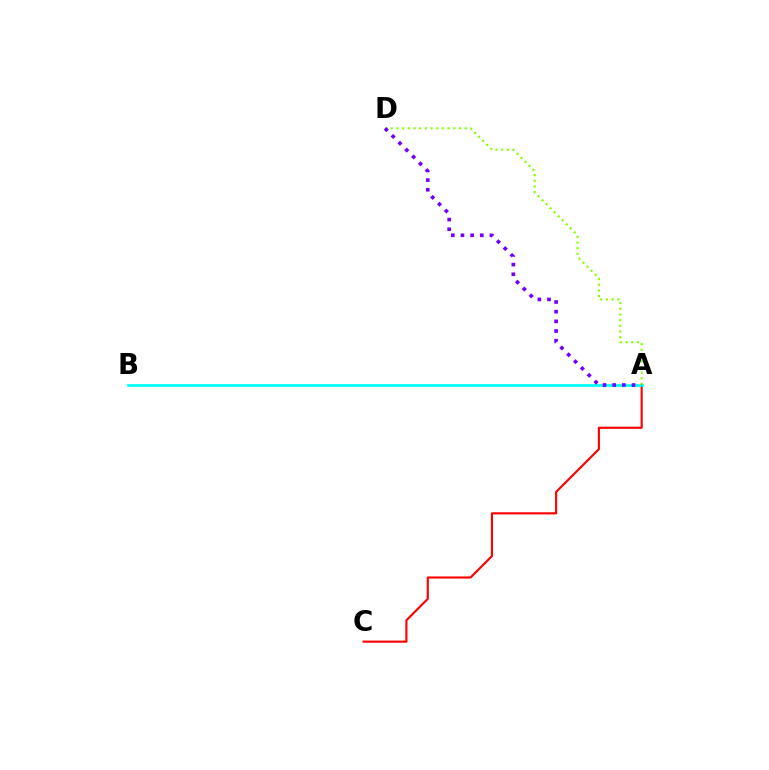{('A', 'C'): [{'color': '#ff0000', 'line_style': 'solid', 'thickness': 1.54}], ('A', 'B'): [{'color': '#00fff6', 'line_style': 'solid', 'thickness': 1.97}], ('A', 'D'): [{'color': '#84ff00', 'line_style': 'dotted', 'thickness': 1.54}, {'color': '#7200ff', 'line_style': 'dotted', 'thickness': 2.63}]}